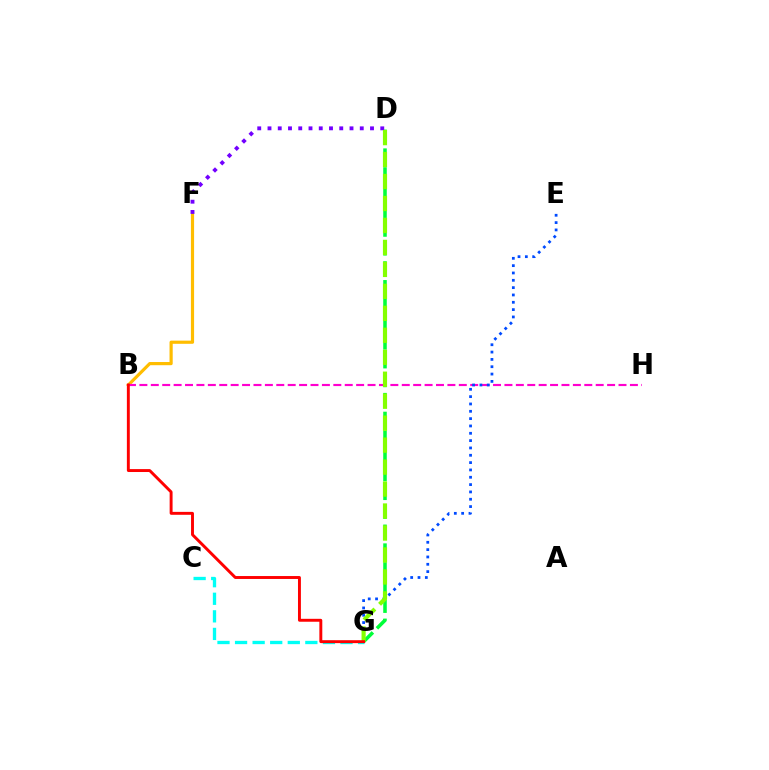{('B', 'F'): [{'color': '#ffbd00', 'line_style': 'solid', 'thickness': 2.29}], ('D', 'G'): [{'color': '#00ff39', 'line_style': 'dashed', 'thickness': 2.55}, {'color': '#84ff00', 'line_style': 'dashed', 'thickness': 2.98}], ('B', 'H'): [{'color': '#ff00cf', 'line_style': 'dashed', 'thickness': 1.55}], ('E', 'G'): [{'color': '#004bff', 'line_style': 'dotted', 'thickness': 1.99}], ('C', 'G'): [{'color': '#00fff6', 'line_style': 'dashed', 'thickness': 2.39}], ('D', 'F'): [{'color': '#7200ff', 'line_style': 'dotted', 'thickness': 2.79}], ('B', 'G'): [{'color': '#ff0000', 'line_style': 'solid', 'thickness': 2.1}]}